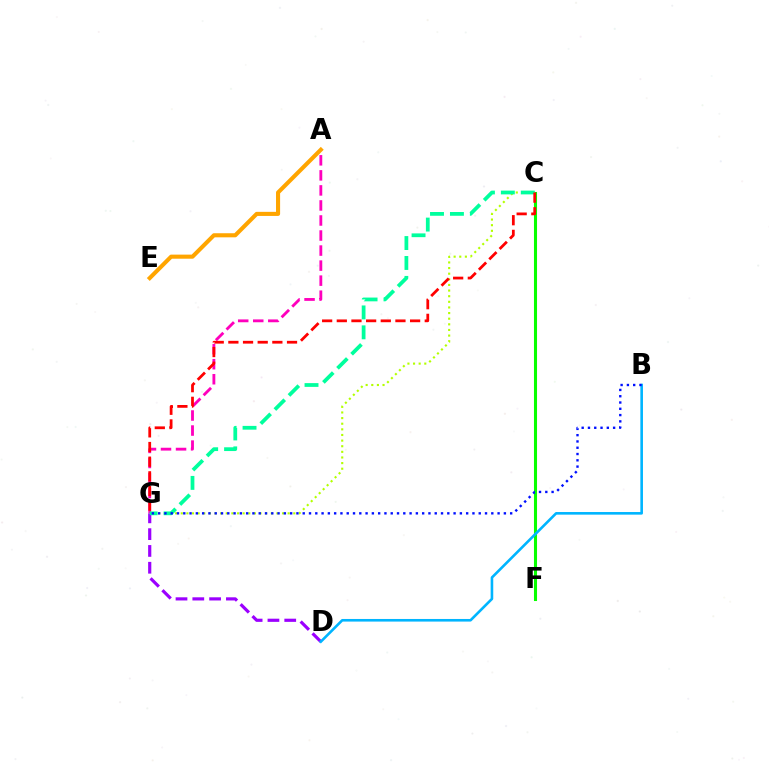{('D', 'G'): [{'color': '#9b00ff', 'line_style': 'dashed', 'thickness': 2.28}], ('A', 'G'): [{'color': '#ff00bd', 'line_style': 'dashed', 'thickness': 2.04}], ('C', 'F'): [{'color': '#08ff00', 'line_style': 'solid', 'thickness': 2.21}], ('C', 'G'): [{'color': '#b3ff00', 'line_style': 'dotted', 'thickness': 1.53}, {'color': '#00ff9d', 'line_style': 'dashed', 'thickness': 2.71}, {'color': '#ff0000', 'line_style': 'dashed', 'thickness': 1.99}], ('B', 'D'): [{'color': '#00b5ff', 'line_style': 'solid', 'thickness': 1.88}], ('B', 'G'): [{'color': '#0010ff', 'line_style': 'dotted', 'thickness': 1.71}], ('A', 'E'): [{'color': '#ffa500', 'line_style': 'solid', 'thickness': 2.94}]}